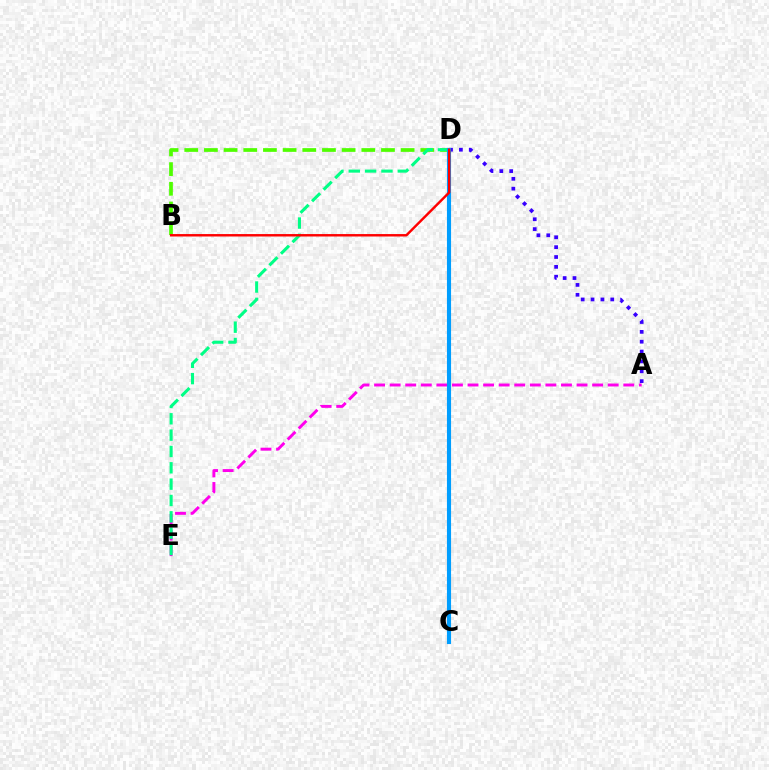{('A', 'E'): [{'color': '#ff00ed', 'line_style': 'dashed', 'thickness': 2.12}], ('B', 'D'): [{'color': '#4fff00', 'line_style': 'dashed', 'thickness': 2.67}, {'color': '#ff0000', 'line_style': 'solid', 'thickness': 1.75}], ('A', 'D'): [{'color': '#3700ff', 'line_style': 'dotted', 'thickness': 2.68}], ('D', 'E'): [{'color': '#00ff86', 'line_style': 'dashed', 'thickness': 2.22}], ('C', 'D'): [{'color': '#ffd500', 'line_style': 'dotted', 'thickness': 1.56}, {'color': '#009eff', 'line_style': 'solid', 'thickness': 2.96}]}